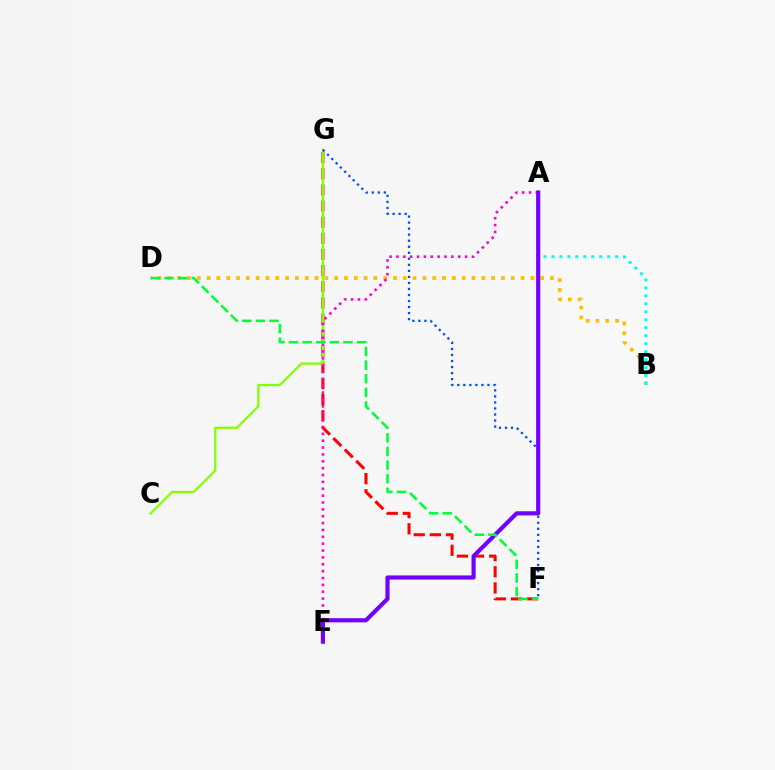{('B', 'D'): [{'color': '#ffbd00', 'line_style': 'dotted', 'thickness': 2.67}], ('F', 'G'): [{'color': '#ff0000', 'line_style': 'dashed', 'thickness': 2.19}, {'color': '#004bff', 'line_style': 'dotted', 'thickness': 1.64}], ('C', 'G'): [{'color': '#84ff00', 'line_style': 'solid', 'thickness': 1.63}], ('A', 'E'): [{'color': '#ff00cf', 'line_style': 'dotted', 'thickness': 1.87}, {'color': '#7200ff', 'line_style': 'solid', 'thickness': 2.98}], ('A', 'B'): [{'color': '#00fff6', 'line_style': 'dotted', 'thickness': 2.16}], ('D', 'F'): [{'color': '#00ff39', 'line_style': 'dashed', 'thickness': 1.85}]}